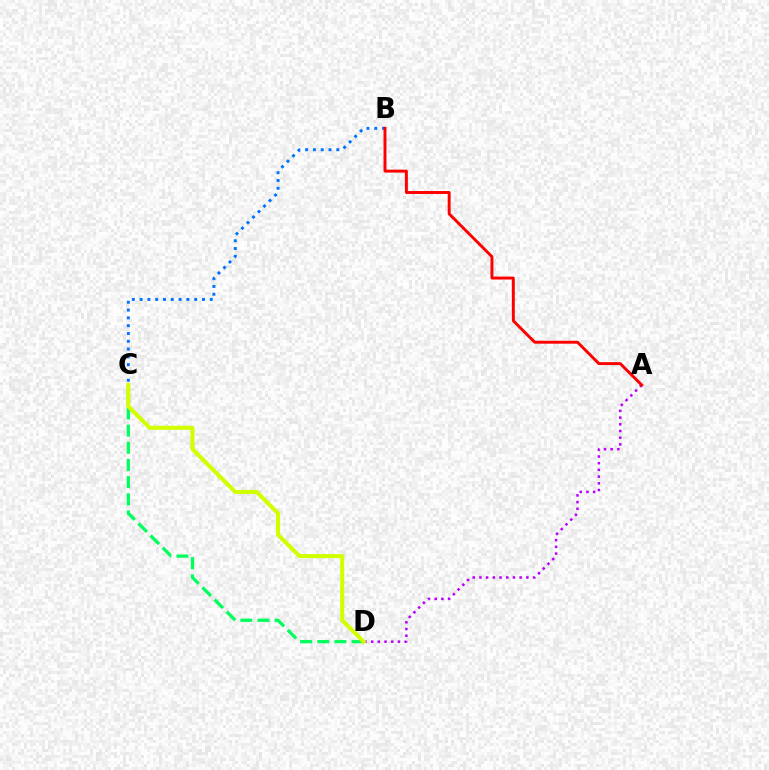{('A', 'D'): [{'color': '#b900ff', 'line_style': 'dotted', 'thickness': 1.82}], ('B', 'C'): [{'color': '#0074ff', 'line_style': 'dotted', 'thickness': 2.12}], ('C', 'D'): [{'color': '#00ff5c', 'line_style': 'dashed', 'thickness': 2.33}, {'color': '#d1ff00', 'line_style': 'solid', 'thickness': 2.94}], ('A', 'B'): [{'color': '#ff0000', 'line_style': 'solid', 'thickness': 2.11}]}